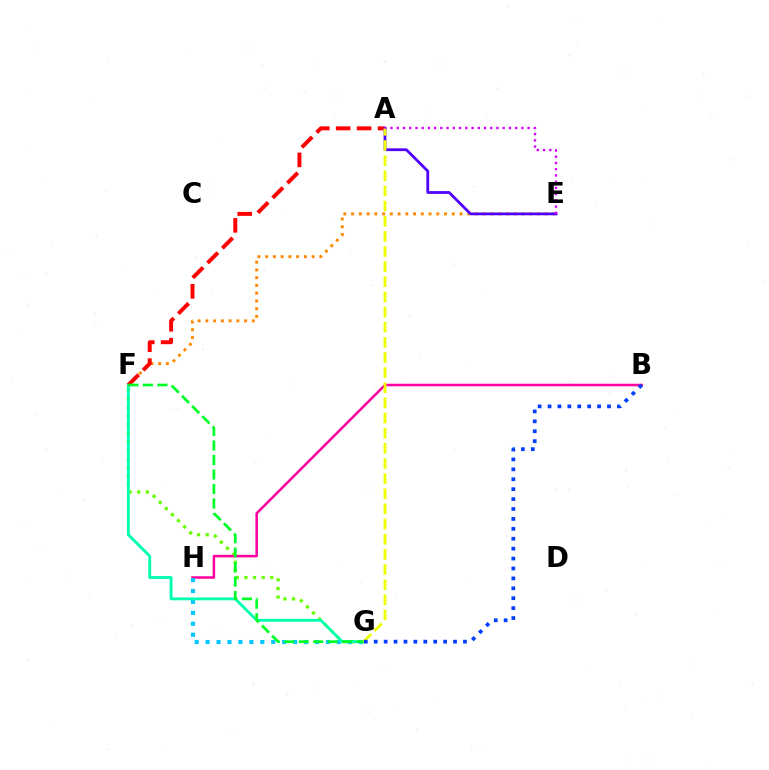{('F', 'G'): [{'color': '#66ff00', 'line_style': 'dotted', 'thickness': 2.34}, {'color': '#00ffaf', 'line_style': 'solid', 'thickness': 2.05}, {'color': '#00ff27', 'line_style': 'dashed', 'thickness': 1.97}], ('B', 'H'): [{'color': '#ff00a0', 'line_style': 'solid', 'thickness': 1.82}], ('G', 'H'): [{'color': '#00c7ff', 'line_style': 'dotted', 'thickness': 2.97}], ('E', 'F'): [{'color': '#ff8800', 'line_style': 'dotted', 'thickness': 2.1}], ('A', 'F'): [{'color': '#ff0000', 'line_style': 'dashed', 'thickness': 2.84}], ('A', 'E'): [{'color': '#4f00ff', 'line_style': 'solid', 'thickness': 2.0}, {'color': '#d600ff', 'line_style': 'dotted', 'thickness': 1.69}], ('A', 'G'): [{'color': '#eeff00', 'line_style': 'dashed', 'thickness': 2.06}], ('B', 'G'): [{'color': '#003fff', 'line_style': 'dotted', 'thickness': 2.69}]}